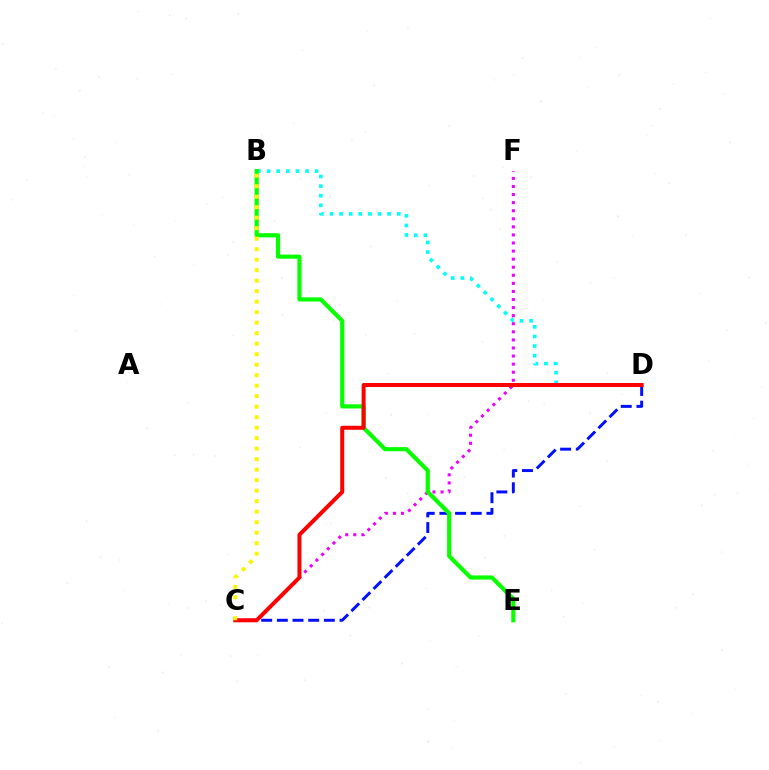{('B', 'D'): [{'color': '#00fff6', 'line_style': 'dotted', 'thickness': 2.61}], ('C', 'D'): [{'color': '#0010ff', 'line_style': 'dashed', 'thickness': 2.13}, {'color': '#ff0000', 'line_style': 'solid', 'thickness': 2.88}], ('C', 'F'): [{'color': '#ee00ff', 'line_style': 'dotted', 'thickness': 2.19}], ('B', 'E'): [{'color': '#08ff00', 'line_style': 'solid', 'thickness': 2.99}], ('B', 'C'): [{'color': '#fcf500', 'line_style': 'dotted', 'thickness': 2.85}]}